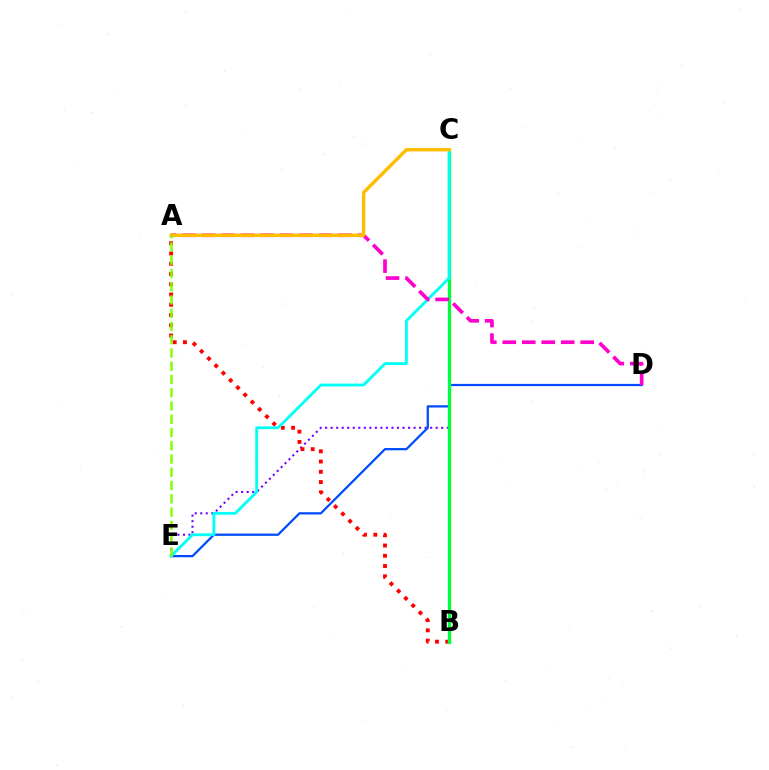{('C', 'E'): [{'color': '#7200ff', 'line_style': 'dotted', 'thickness': 1.5}, {'color': '#00fff6', 'line_style': 'solid', 'thickness': 2.04}], ('A', 'B'): [{'color': '#ff0000', 'line_style': 'dotted', 'thickness': 2.79}], ('D', 'E'): [{'color': '#004bff', 'line_style': 'solid', 'thickness': 1.61}], ('B', 'C'): [{'color': '#00ff39', 'line_style': 'solid', 'thickness': 2.39}], ('A', 'D'): [{'color': '#ff00cf', 'line_style': 'dashed', 'thickness': 2.65}], ('A', 'C'): [{'color': '#ffbd00', 'line_style': 'solid', 'thickness': 2.46}], ('A', 'E'): [{'color': '#84ff00', 'line_style': 'dashed', 'thickness': 1.8}]}